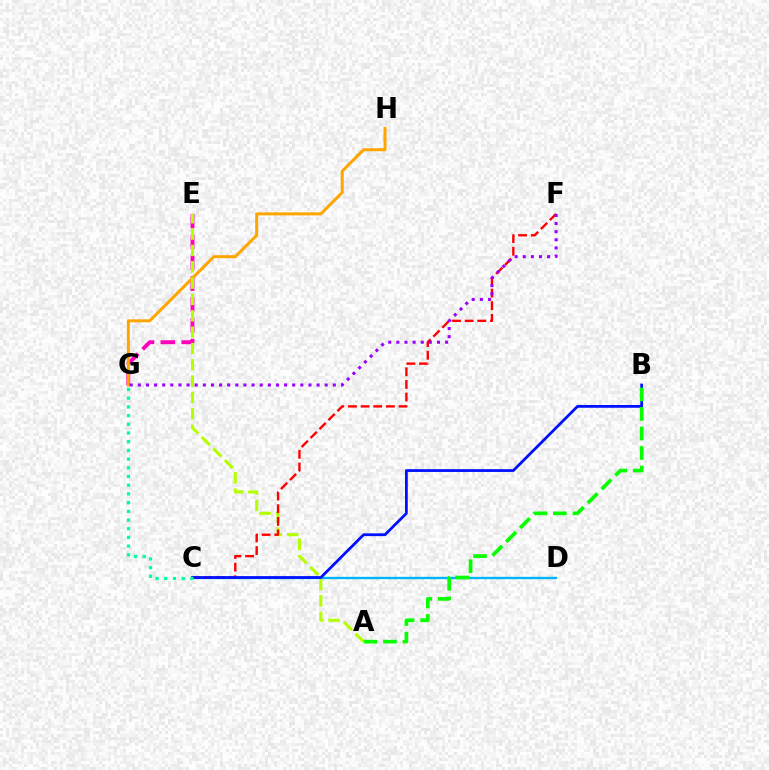{('E', 'G'): [{'color': '#ff00bd', 'line_style': 'dashed', 'thickness': 2.83}], ('G', 'H'): [{'color': '#ffa500', 'line_style': 'solid', 'thickness': 2.15}], ('C', 'D'): [{'color': '#00b5ff', 'line_style': 'solid', 'thickness': 1.69}], ('A', 'E'): [{'color': '#b3ff00', 'line_style': 'dashed', 'thickness': 2.22}], ('C', 'F'): [{'color': '#ff0000', 'line_style': 'dashed', 'thickness': 1.72}], ('F', 'G'): [{'color': '#9b00ff', 'line_style': 'dotted', 'thickness': 2.21}], ('B', 'C'): [{'color': '#0010ff', 'line_style': 'solid', 'thickness': 1.99}], ('C', 'G'): [{'color': '#00ff9d', 'line_style': 'dotted', 'thickness': 2.36}], ('A', 'B'): [{'color': '#08ff00', 'line_style': 'dashed', 'thickness': 2.65}]}